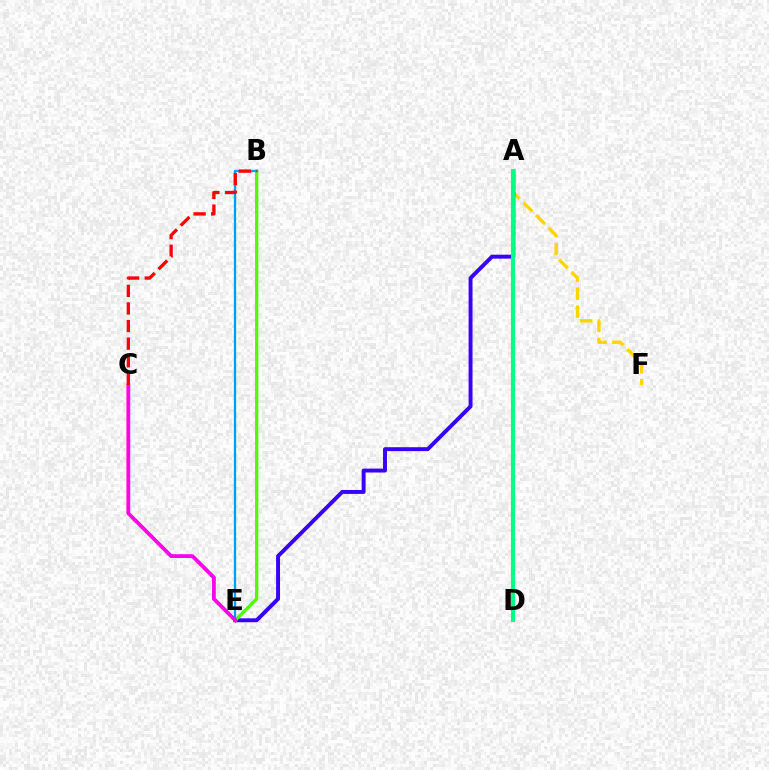{('A', 'F'): [{'color': '#ffd500', 'line_style': 'dashed', 'thickness': 2.43}], ('A', 'E'): [{'color': '#3700ff', 'line_style': 'solid', 'thickness': 2.82}], ('B', 'E'): [{'color': '#4fff00', 'line_style': 'solid', 'thickness': 2.38}, {'color': '#009eff', 'line_style': 'solid', 'thickness': 1.66}], ('A', 'D'): [{'color': '#00ff86', 'line_style': 'solid', 'thickness': 3.0}], ('C', 'E'): [{'color': '#ff00ed', 'line_style': 'solid', 'thickness': 2.74}], ('B', 'C'): [{'color': '#ff0000', 'line_style': 'dashed', 'thickness': 2.39}]}